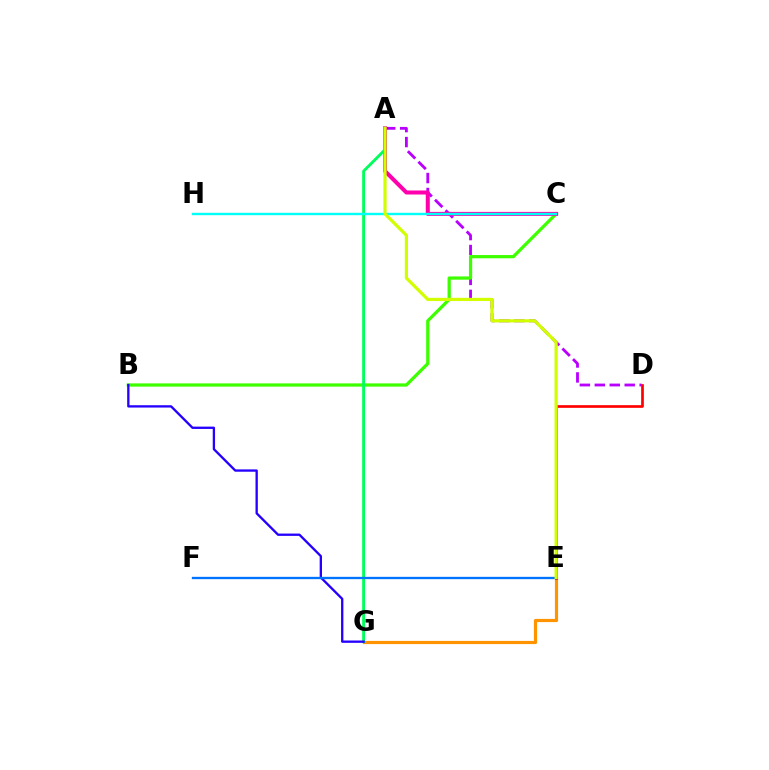{('A', 'D'): [{'color': '#b900ff', 'line_style': 'dashed', 'thickness': 2.03}], ('E', 'G'): [{'color': '#ff9400', 'line_style': 'solid', 'thickness': 2.29}], ('D', 'E'): [{'color': '#ff0000', 'line_style': 'solid', 'thickness': 1.94}], ('B', 'C'): [{'color': '#3dff00', 'line_style': 'solid', 'thickness': 2.33}], ('A', 'G'): [{'color': '#00ff5c', 'line_style': 'solid', 'thickness': 2.08}], ('B', 'G'): [{'color': '#2500ff', 'line_style': 'solid', 'thickness': 1.67}], ('E', 'F'): [{'color': '#0074ff', 'line_style': 'solid', 'thickness': 1.67}], ('A', 'C'): [{'color': '#ff00ac', 'line_style': 'solid', 'thickness': 2.89}], ('C', 'H'): [{'color': '#00fff6', 'line_style': 'solid', 'thickness': 1.71}], ('A', 'E'): [{'color': '#d1ff00', 'line_style': 'solid', 'thickness': 2.3}]}